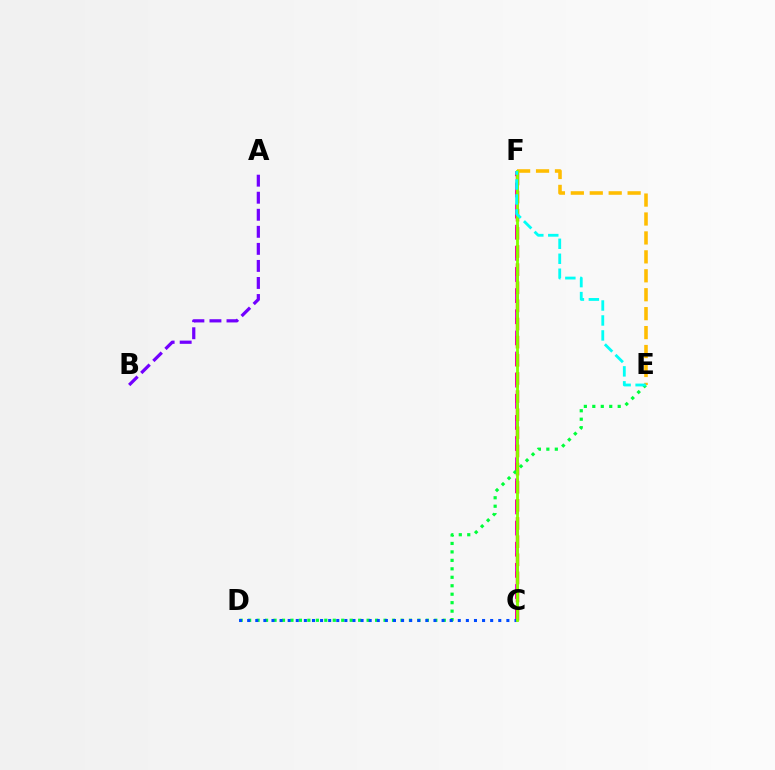{('C', 'F'): [{'color': '#ff00cf', 'line_style': 'dashed', 'thickness': 2.87}, {'color': '#ff0000', 'line_style': 'dashed', 'thickness': 2.46}, {'color': '#84ff00', 'line_style': 'solid', 'thickness': 2.04}], ('D', 'E'): [{'color': '#00ff39', 'line_style': 'dotted', 'thickness': 2.3}], ('C', 'D'): [{'color': '#004bff', 'line_style': 'dotted', 'thickness': 2.2}], ('E', 'F'): [{'color': '#ffbd00', 'line_style': 'dashed', 'thickness': 2.57}, {'color': '#00fff6', 'line_style': 'dashed', 'thickness': 2.03}], ('A', 'B'): [{'color': '#7200ff', 'line_style': 'dashed', 'thickness': 2.32}]}